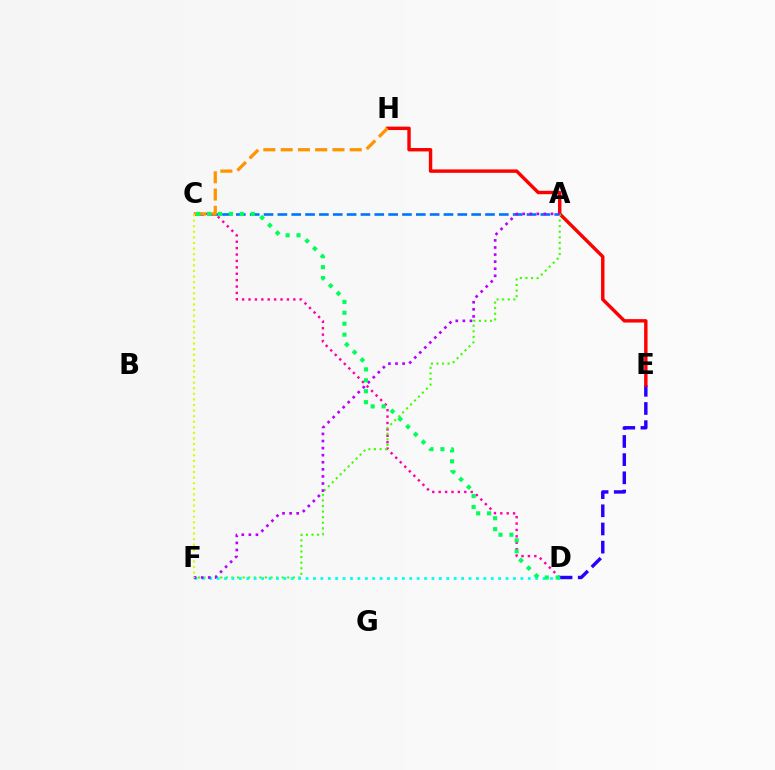{('D', 'E'): [{'color': '#2500ff', 'line_style': 'dashed', 'thickness': 2.47}], ('E', 'H'): [{'color': '#ff0000', 'line_style': 'solid', 'thickness': 2.46}], ('A', 'C'): [{'color': '#0074ff', 'line_style': 'dashed', 'thickness': 1.88}], ('C', 'D'): [{'color': '#ff00ac', 'line_style': 'dotted', 'thickness': 1.74}, {'color': '#00ff5c', 'line_style': 'dotted', 'thickness': 2.97}], ('A', 'F'): [{'color': '#3dff00', 'line_style': 'dotted', 'thickness': 1.52}, {'color': '#b900ff', 'line_style': 'dotted', 'thickness': 1.92}], ('D', 'F'): [{'color': '#00fff6', 'line_style': 'dotted', 'thickness': 2.01}], ('C', 'H'): [{'color': '#ff9400', 'line_style': 'dashed', 'thickness': 2.35}], ('C', 'F'): [{'color': '#d1ff00', 'line_style': 'dotted', 'thickness': 1.52}]}